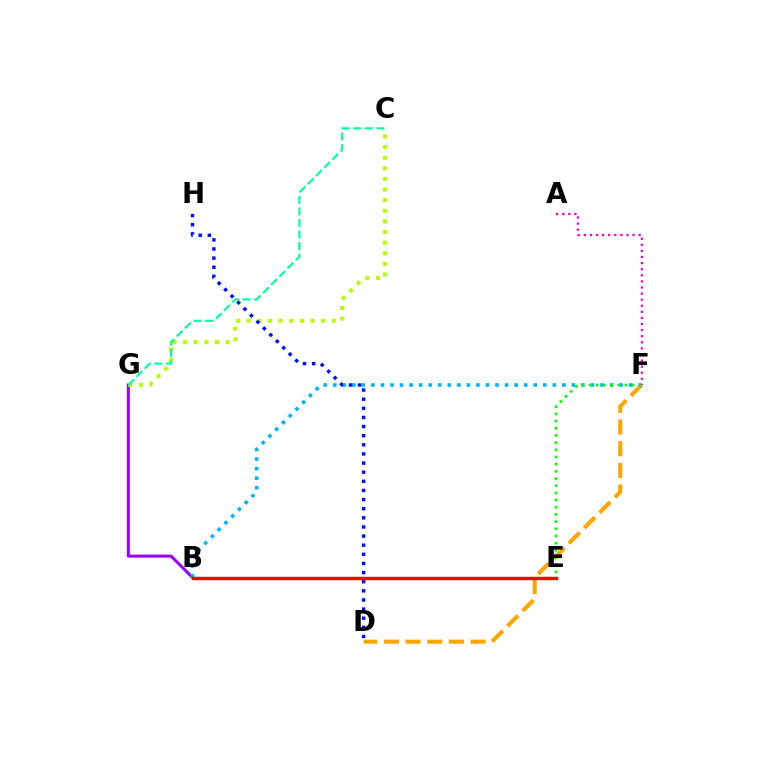{('B', 'G'): [{'color': '#9b00ff', 'line_style': 'solid', 'thickness': 2.18}], ('D', 'F'): [{'color': '#ffa500', 'line_style': 'dashed', 'thickness': 2.94}], ('B', 'F'): [{'color': '#00b5ff', 'line_style': 'dotted', 'thickness': 2.59}], ('C', 'G'): [{'color': '#b3ff00', 'line_style': 'dotted', 'thickness': 2.89}, {'color': '#00ff9d', 'line_style': 'dashed', 'thickness': 1.57}], ('E', 'F'): [{'color': '#08ff00', 'line_style': 'dotted', 'thickness': 1.95}], ('D', 'H'): [{'color': '#0010ff', 'line_style': 'dotted', 'thickness': 2.48}], ('A', 'F'): [{'color': '#ff00bd', 'line_style': 'dotted', 'thickness': 1.65}], ('B', 'E'): [{'color': '#ff0000', 'line_style': 'solid', 'thickness': 2.48}]}